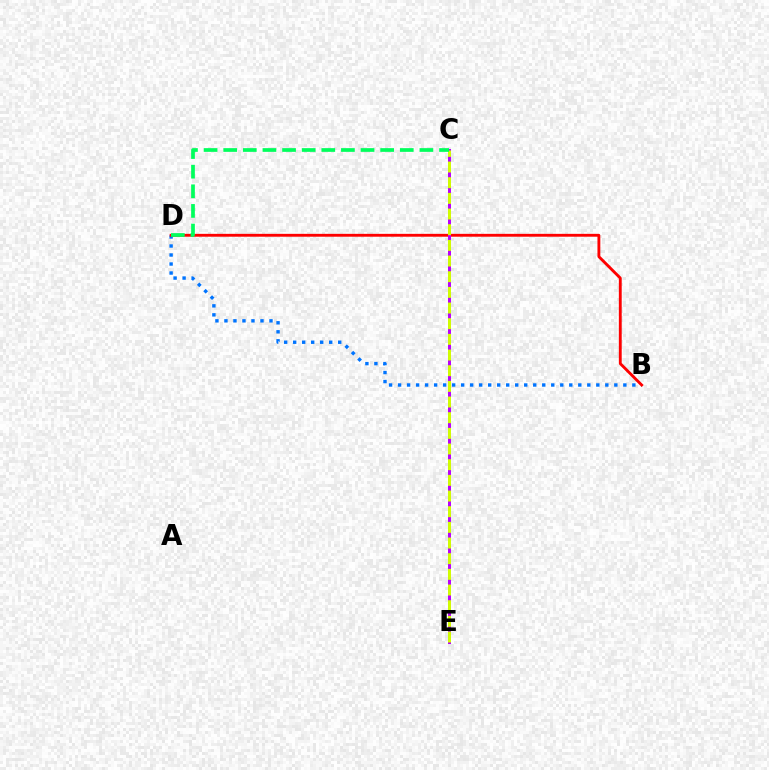{('B', 'D'): [{'color': '#0074ff', 'line_style': 'dotted', 'thickness': 2.45}, {'color': '#ff0000', 'line_style': 'solid', 'thickness': 2.06}], ('C', 'E'): [{'color': '#b900ff', 'line_style': 'solid', 'thickness': 2.15}, {'color': '#d1ff00', 'line_style': 'dashed', 'thickness': 2.13}], ('C', 'D'): [{'color': '#00ff5c', 'line_style': 'dashed', 'thickness': 2.67}]}